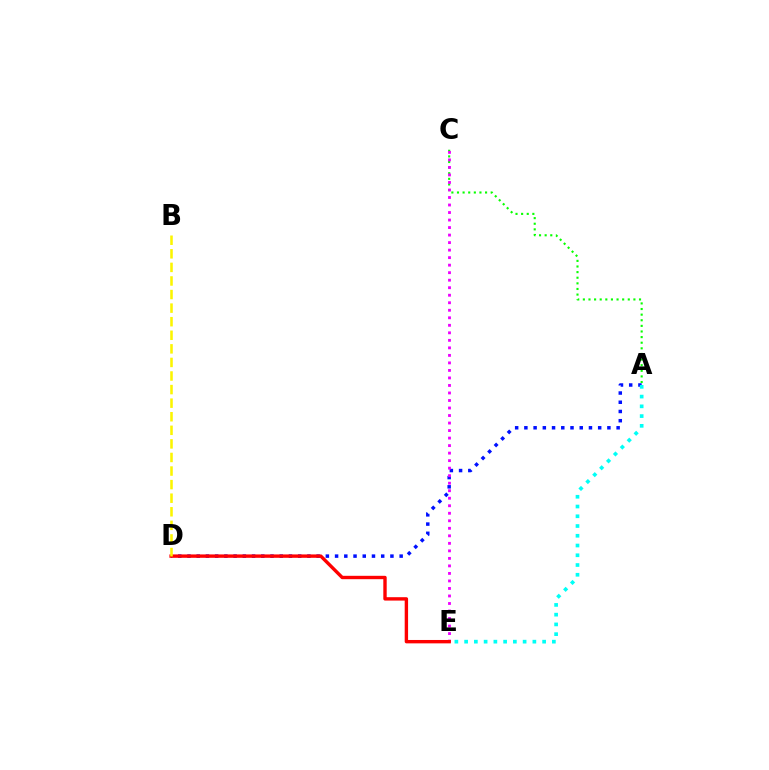{('A', 'C'): [{'color': '#08ff00', 'line_style': 'dotted', 'thickness': 1.53}], ('A', 'D'): [{'color': '#0010ff', 'line_style': 'dotted', 'thickness': 2.51}], ('C', 'E'): [{'color': '#ee00ff', 'line_style': 'dotted', 'thickness': 2.04}], ('D', 'E'): [{'color': '#ff0000', 'line_style': 'solid', 'thickness': 2.44}], ('B', 'D'): [{'color': '#fcf500', 'line_style': 'dashed', 'thickness': 1.84}], ('A', 'E'): [{'color': '#00fff6', 'line_style': 'dotted', 'thickness': 2.65}]}